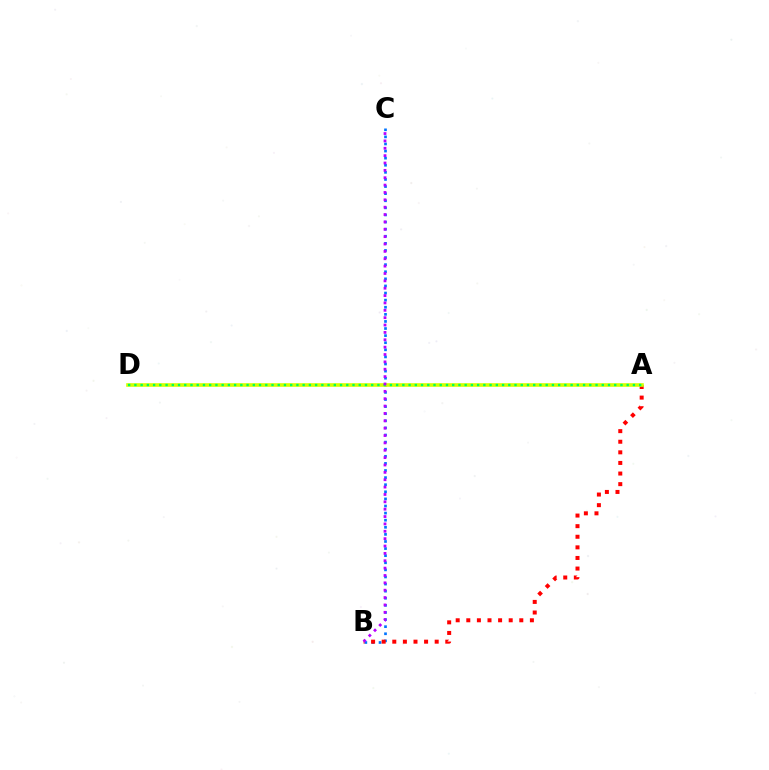{('B', 'C'): [{'color': '#0074ff', 'line_style': 'dotted', 'thickness': 1.93}, {'color': '#b900ff', 'line_style': 'dotted', 'thickness': 2.0}], ('A', 'B'): [{'color': '#ff0000', 'line_style': 'dotted', 'thickness': 2.88}], ('A', 'D'): [{'color': '#d1ff00', 'line_style': 'solid', 'thickness': 2.6}, {'color': '#00ff5c', 'line_style': 'dotted', 'thickness': 1.69}]}